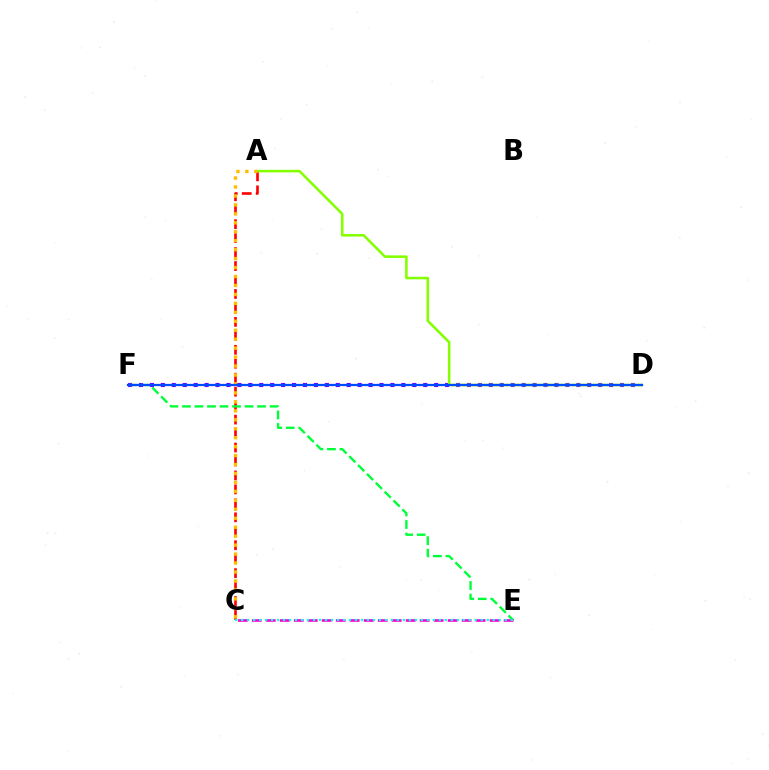{('A', 'C'): [{'color': '#ff0000', 'line_style': 'dashed', 'thickness': 1.9}, {'color': '#ffbd00', 'line_style': 'dotted', 'thickness': 2.43}], ('D', 'F'): [{'color': '#7200ff', 'line_style': 'dotted', 'thickness': 2.97}, {'color': '#004bff', 'line_style': 'solid', 'thickness': 1.62}], ('E', 'F'): [{'color': '#00ff39', 'line_style': 'dashed', 'thickness': 1.7}], ('A', 'D'): [{'color': '#84ff00', 'line_style': 'solid', 'thickness': 1.84}], ('C', 'E'): [{'color': '#ff00cf', 'line_style': 'dashed', 'thickness': 1.9}, {'color': '#00fff6', 'line_style': 'dotted', 'thickness': 1.63}]}